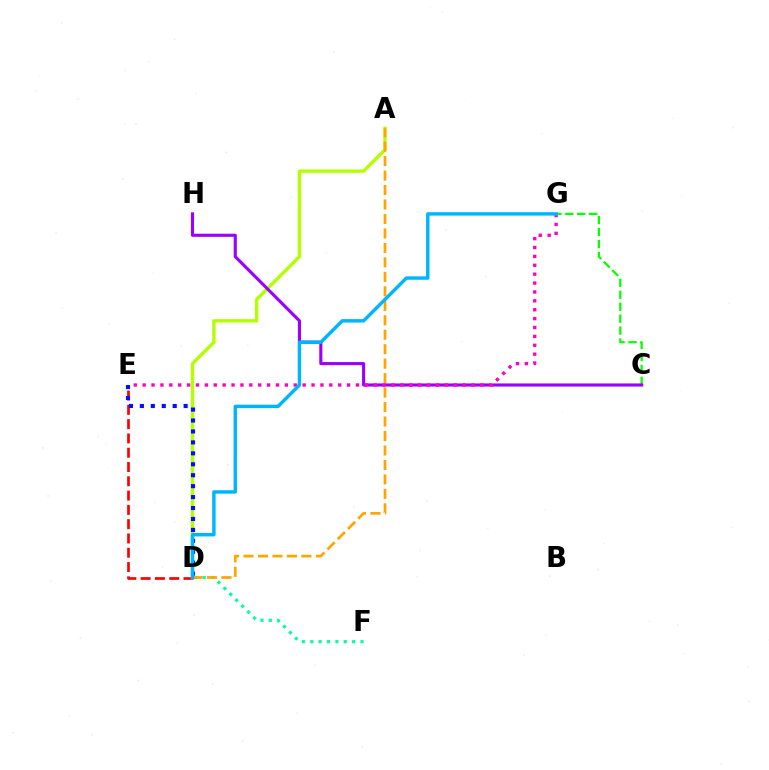{('D', 'E'): [{'color': '#ff0000', 'line_style': 'dashed', 'thickness': 1.94}, {'color': '#0010ff', 'line_style': 'dotted', 'thickness': 2.97}], ('D', 'F'): [{'color': '#00ff9d', 'line_style': 'dotted', 'thickness': 2.28}], ('C', 'G'): [{'color': '#08ff00', 'line_style': 'dashed', 'thickness': 1.62}], ('A', 'D'): [{'color': '#b3ff00', 'line_style': 'solid', 'thickness': 2.43}, {'color': '#ffa500', 'line_style': 'dashed', 'thickness': 1.97}], ('C', 'H'): [{'color': '#9b00ff', 'line_style': 'solid', 'thickness': 2.24}], ('E', 'G'): [{'color': '#ff00bd', 'line_style': 'dotted', 'thickness': 2.41}], ('D', 'G'): [{'color': '#00b5ff', 'line_style': 'solid', 'thickness': 2.47}]}